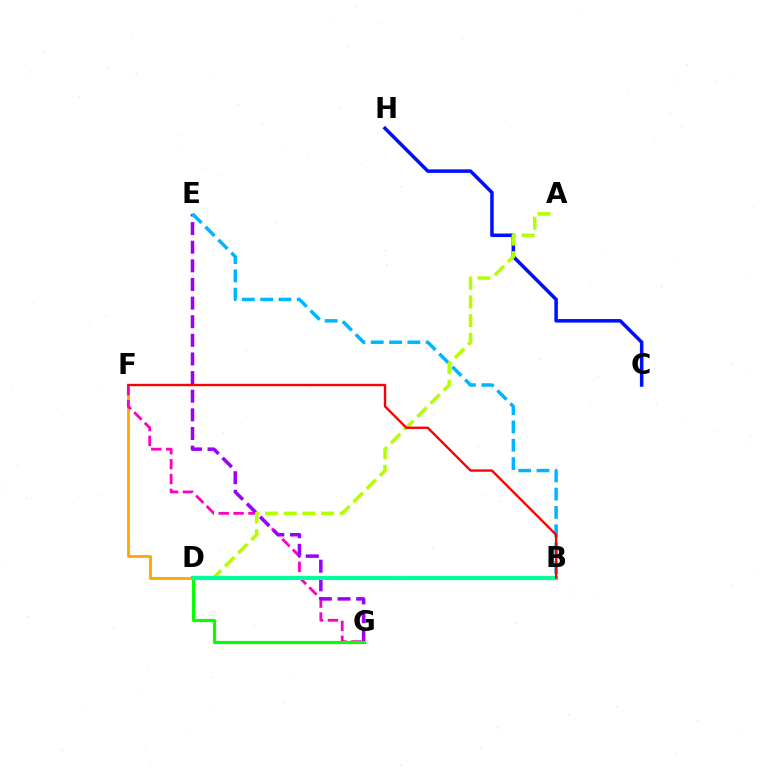{('D', 'F'): [{'color': '#ffa500', 'line_style': 'solid', 'thickness': 2.02}], ('F', 'G'): [{'color': '#ff00bd', 'line_style': 'dashed', 'thickness': 2.02}], ('E', 'G'): [{'color': '#9b00ff', 'line_style': 'dashed', 'thickness': 2.53}], ('B', 'E'): [{'color': '#00b5ff', 'line_style': 'dashed', 'thickness': 2.49}], ('C', 'H'): [{'color': '#0010ff', 'line_style': 'solid', 'thickness': 2.55}], ('D', 'G'): [{'color': '#08ff00', 'line_style': 'solid', 'thickness': 2.27}], ('A', 'D'): [{'color': '#b3ff00', 'line_style': 'dashed', 'thickness': 2.53}], ('B', 'D'): [{'color': '#00ff9d', 'line_style': 'solid', 'thickness': 2.98}], ('B', 'F'): [{'color': '#ff0000', 'line_style': 'solid', 'thickness': 1.71}]}